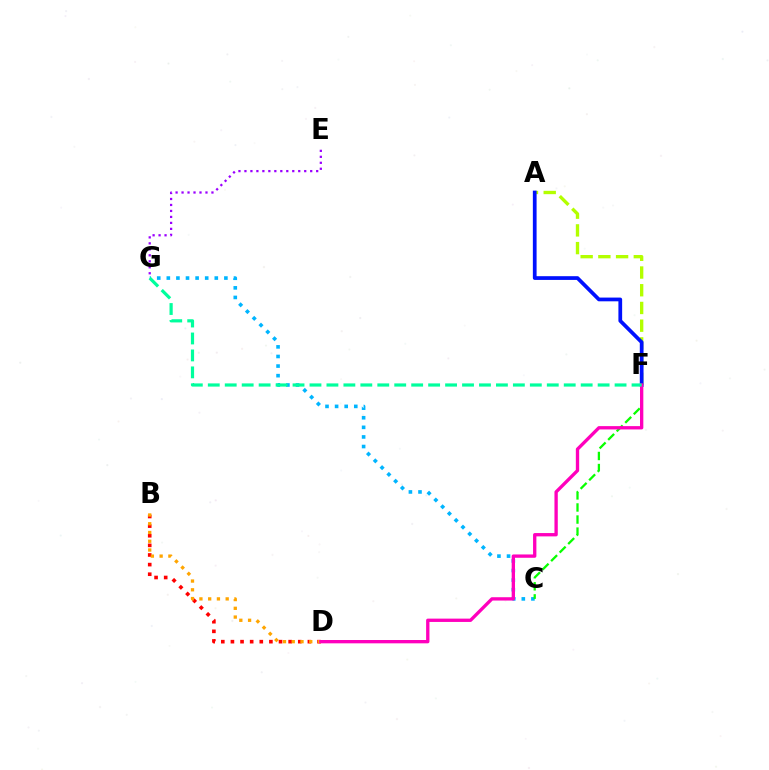{('B', 'D'): [{'color': '#ff0000', 'line_style': 'dotted', 'thickness': 2.61}, {'color': '#ffa500', 'line_style': 'dotted', 'thickness': 2.38}], ('C', 'G'): [{'color': '#00b5ff', 'line_style': 'dotted', 'thickness': 2.61}], ('C', 'F'): [{'color': '#08ff00', 'line_style': 'dashed', 'thickness': 1.64}], ('A', 'F'): [{'color': '#b3ff00', 'line_style': 'dashed', 'thickness': 2.41}, {'color': '#0010ff', 'line_style': 'solid', 'thickness': 2.69}], ('E', 'G'): [{'color': '#9b00ff', 'line_style': 'dotted', 'thickness': 1.62}], ('D', 'F'): [{'color': '#ff00bd', 'line_style': 'solid', 'thickness': 2.39}], ('F', 'G'): [{'color': '#00ff9d', 'line_style': 'dashed', 'thickness': 2.3}]}